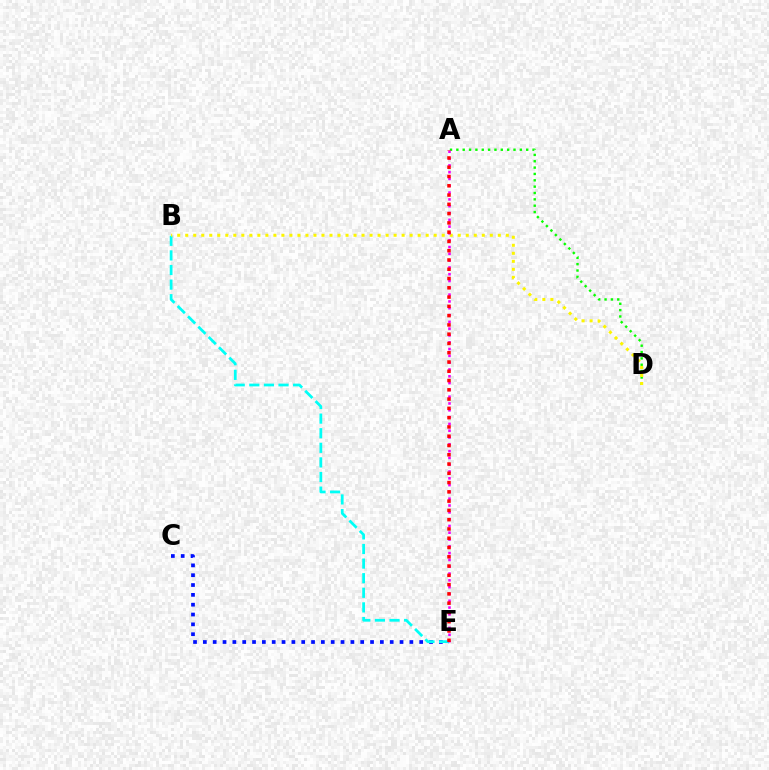{('A', 'D'): [{'color': '#08ff00', 'line_style': 'dotted', 'thickness': 1.73}], ('C', 'E'): [{'color': '#0010ff', 'line_style': 'dotted', 'thickness': 2.67}], ('B', 'E'): [{'color': '#00fff6', 'line_style': 'dashed', 'thickness': 1.98}], ('B', 'D'): [{'color': '#fcf500', 'line_style': 'dotted', 'thickness': 2.18}], ('A', 'E'): [{'color': '#ee00ff', 'line_style': 'dotted', 'thickness': 1.85}, {'color': '#ff0000', 'line_style': 'dotted', 'thickness': 2.52}]}